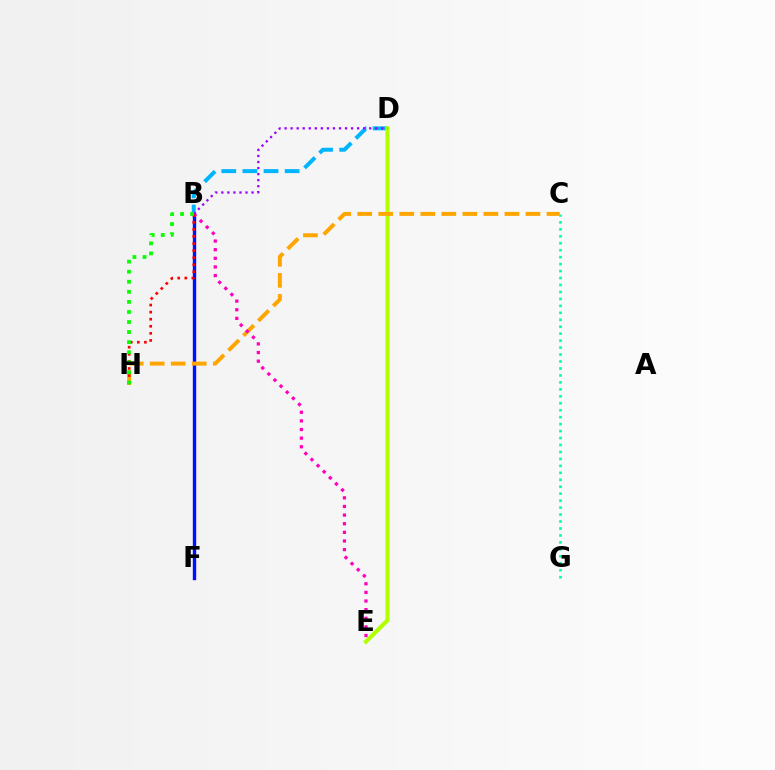{('B', 'D'): [{'color': '#00b5ff', 'line_style': 'dashed', 'thickness': 2.87}, {'color': '#9b00ff', 'line_style': 'dotted', 'thickness': 1.64}], ('C', 'G'): [{'color': '#00ff9d', 'line_style': 'dotted', 'thickness': 1.89}], ('D', 'E'): [{'color': '#b3ff00', 'line_style': 'solid', 'thickness': 2.94}], ('B', 'F'): [{'color': '#0010ff', 'line_style': 'solid', 'thickness': 2.43}], ('C', 'H'): [{'color': '#ffa500', 'line_style': 'dashed', 'thickness': 2.86}], ('B', 'E'): [{'color': '#ff00bd', 'line_style': 'dotted', 'thickness': 2.34}], ('B', 'H'): [{'color': '#ff0000', 'line_style': 'dotted', 'thickness': 1.92}, {'color': '#08ff00', 'line_style': 'dotted', 'thickness': 2.74}]}